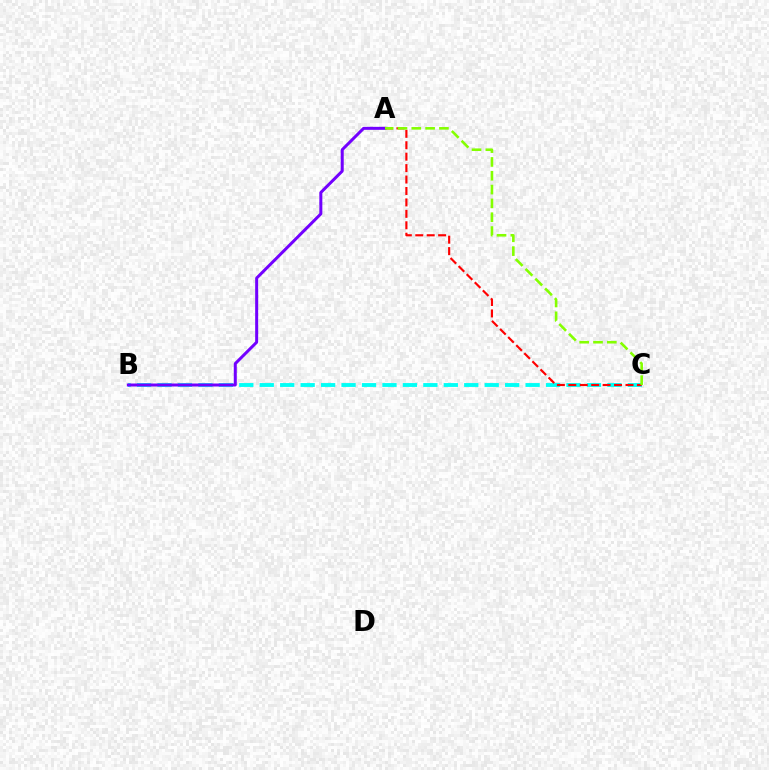{('B', 'C'): [{'color': '#00fff6', 'line_style': 'dashed', 'thickness': 2.78}], ('A', 'C'): [{'color': '#ff0000', 'line_style': 'dashed', 'thickness': 1.55}, {'color': '#84ff00', 'line_style': 'dashed', 'thickness': 1.88}], ('A', 'B'): [{'color': '#7200ff', 'line_style': 'solid', 'thickness': 2.16}]}